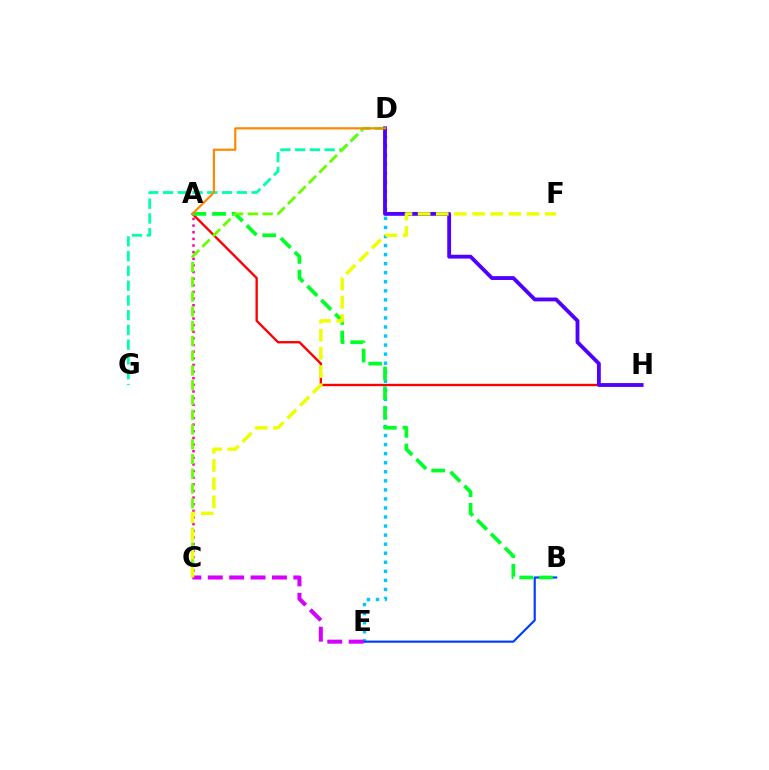{('D', 'E'): [{'color': '#00c7ff', 'line_style': 'dotted', 'thickness': 2.46}], ('A', 'C'): [{'color': '#ff00a0', 'line_style': 'dotted', 'thickness': 1.8}], ('B', 'E'): [{'color': '#003fff', 'line_style': 'solid', 'thickness': 1.57}], ('A', 'H'): [{'color': '#ff0000', 'line_style': 'solid', 'thickness': 1.7}], ('D', 'G'): [{'color': '#00ffaf', 'line_style': 'dashed', 'thickness': 2.01}], ('A', 'B'): [{'color': '#00ff27', 'line_style': 'dashed', 'thickness': 2.67}], ('C', 'D'): [{'color': '#66ff00', 'line_style': 'dashed', 'thickness': 2.01}], ('D', 'H'): [{'color': '#4f00ff', 'line_style': 'solid', 'thickness': 2.75}], ('A', 'D'): [{'color': '#ff8800', 'line_style': 'solid', 'thickness': 1.58}], ('C', 'E'): [{'color': '#d600ff', 'line_style': 'dashed', 'thickness': 2.91}], ('C', 'F'): [{'color': '#eeff00', 'line_style': 'dashed', 'thickness': 2.47}]}